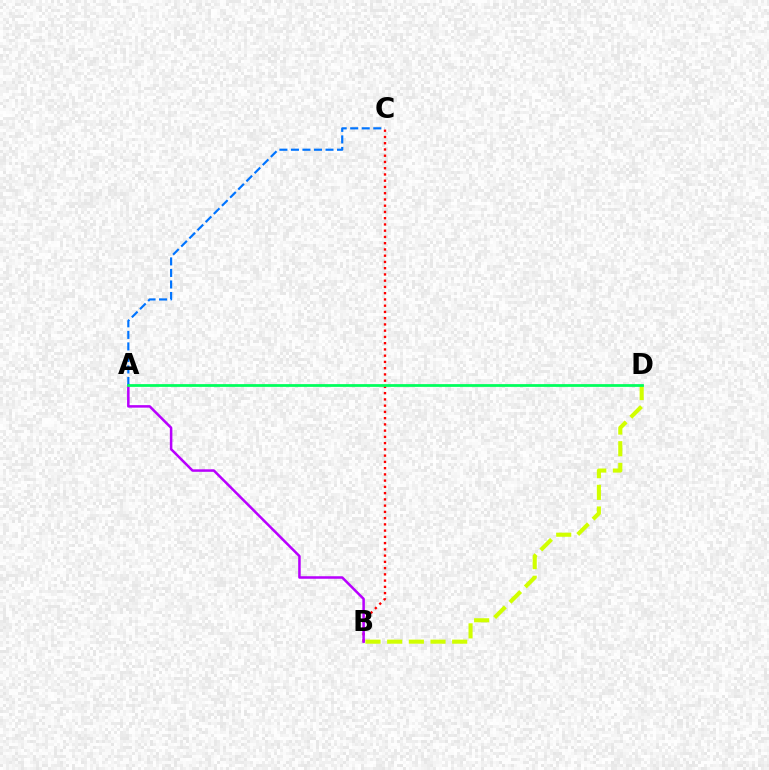{('B', 'C'): [{'color': '#ff0000', 'line_style': 'dotted', 'thickness': 1.7}], ('A', 'B'): [{'color': '#b900ff', 'line_style': 'solid', 'thickness': 1.82}], ('A', 'C'): [{'color': '#0074ff', 'line_style': 'dashed', 'thickness': 1.57}], ('B', 'D'): [{'color': '#d1ff00', 'line_style': 'dashed', 'thickness': 2.94}], ('A', 'D'): [{'color': '#00ff5c', 'line_style': 'solid', 'thickness': 1.99}]}